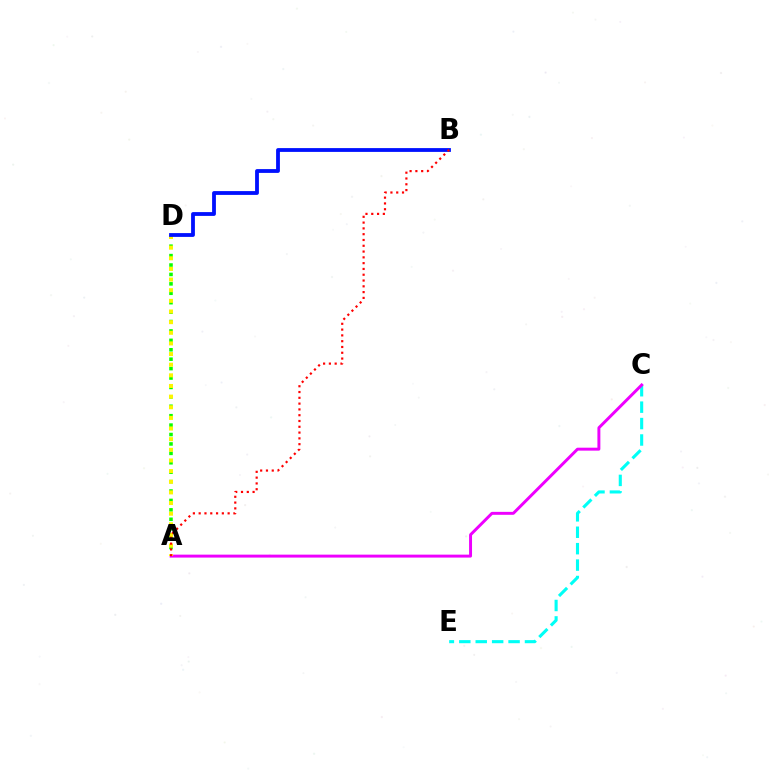{('C', 'E'): [{'color': '#00fff6', 'line_style': 'dashed', 'thickness': 2.23}], ('A', 'D'): [{'color': '#08ff00', 'line_style': 'dotted', 'thickness': 2.56}, {'color': '#fcf500', 'line_style': 'dotted', 'thickness': 2.89}], ('A', 'C'): [{'color': '#ee00ff', 'line_style': 'solid', 'thickness': 2.13}], ('B', 'D'): [{'color': '#0010ff', 'line_style': 'solid', 'thickness': 2.74}], ('A', 'B'): [{'color': '#ff0000', 'line_style': 'dotted', 'thickness': 1.57}]}